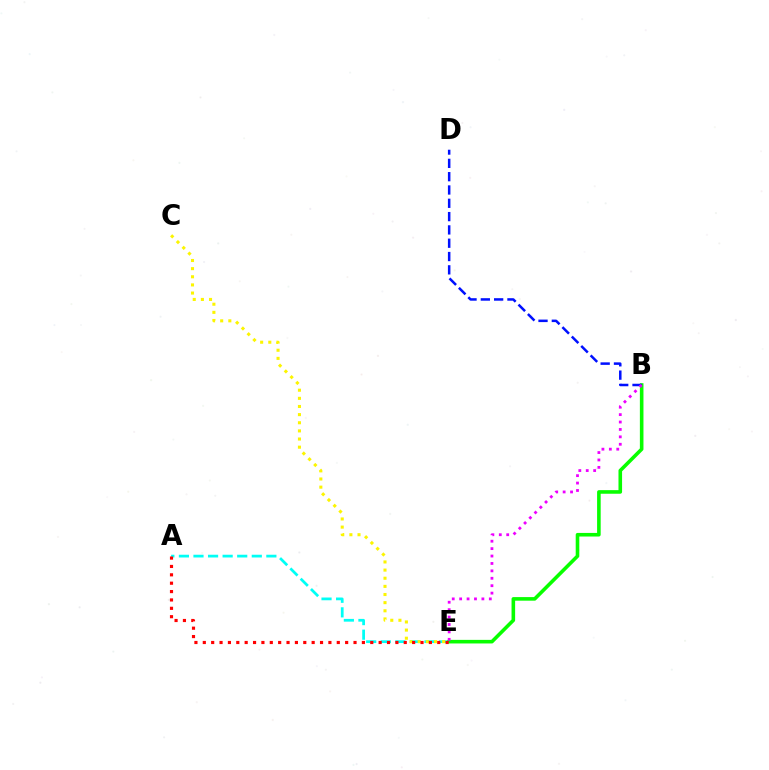{('A', 'E'): [{'color': '#00fff6', 'line_style': 'dashed', 'thickness': 1.98}, {'color': '#ff0000', 'line_style': 'dotted', 'thickness': 2.28}], ('C', 'E'): [{'color': '#fcf500', 'line_style': 'dotted', 'thickness': 2.21}], ('B', 'E'): [{'color': '#08ff00', 'line_style': 'solid', 'thickness': 2.59}, {'color': '#ee00ff', 'line_style': 'dotted', 'thickness': 2.01}], ('B', 'D'): [{'color': '#0010ff', 'line_style': 'dashed', 'thickness': 1.81}]}